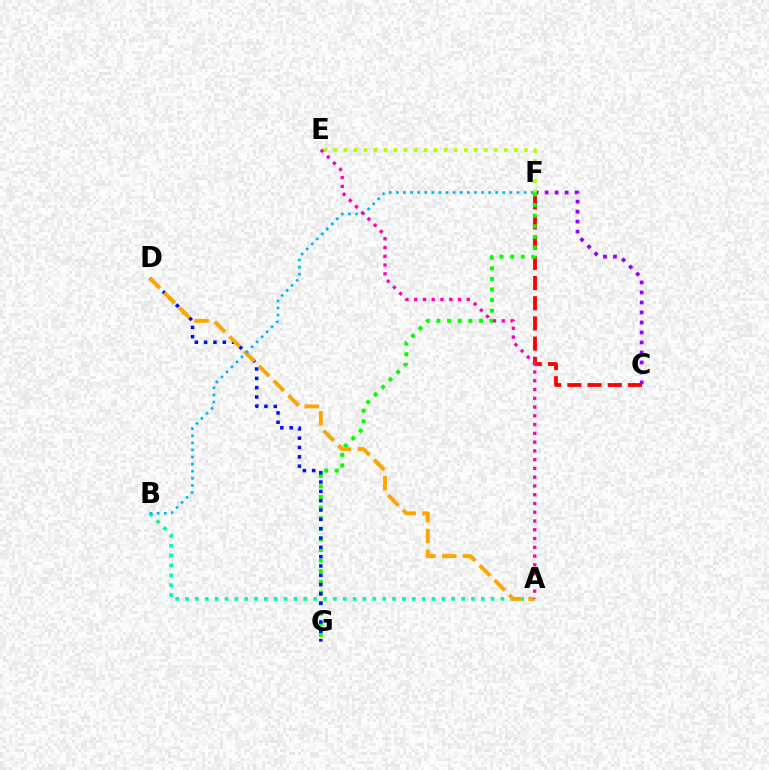{('C', 'F'): [{'color': '#9b00ff', 'line_style': 'dotted', 'thickness': 2.72}, {'color': '#ff0000', 'line_style': 'dashed', 'thickness': 2.74}], ('A', 'B'): [{'color': '#00ff9d', 'line_style': 'dotted', 'thickness': 2.68}], ('E', 'F'): [{'color': '#b3ff00', 'line_style': 'dotted', 'thickness': 2.73}], ('F', 'G'): [{'color': '#08ff00', 'line_style': 'dotted', 'thickness': 2.88}], ('D', 'G'): [{'color': '#0010ff', 'line_style': 'dotted', 'thickness': 2.53}], ('A', 'D'): [{'color': '#ffa500', 'line_style': 'dashed', 'thickness': 2.83}], ('B', 'F'): [{'color': '#00b5ff', 'line_style': 'dotted', 'thickness': 1.93}], ('A', 'E'): [{'color': '#ff00bd', 'line_style': 'dotted', 'thickness': 2.38}]}